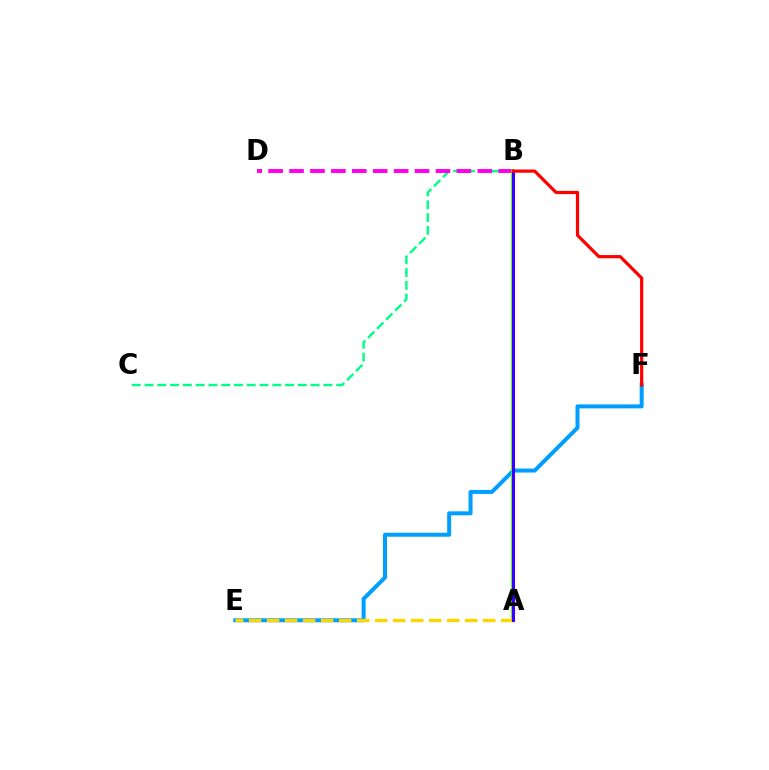{('B', 'C'): [{'color': '#00ff86', 'line_style': 'dashed', 'thickness': 1.74}], ('E', 'F'): [{'color': '#009eff', 'line_style': 'solid', 'thickness': 2.87}], ('B', 'D'): [{'color': '#ff00ed', 'line_style': 'dashed', 'thickness': 2.84}], ('A', 'B'): [{'color': '#4fff00', 'line_style': 'solid', 'thickness': 2.71}, {'color': '#3700ff', 'line_style': 'solid', 'thickness': 2.22}], ('A', 'E'): [{'color': '#ffd500', 'line_style': 'dashed', 'thickness': 2.45}], ('B', 'F'): [{'color': '#ff0000', 'line_style': 'solid', 'thickness': 2.31}]}